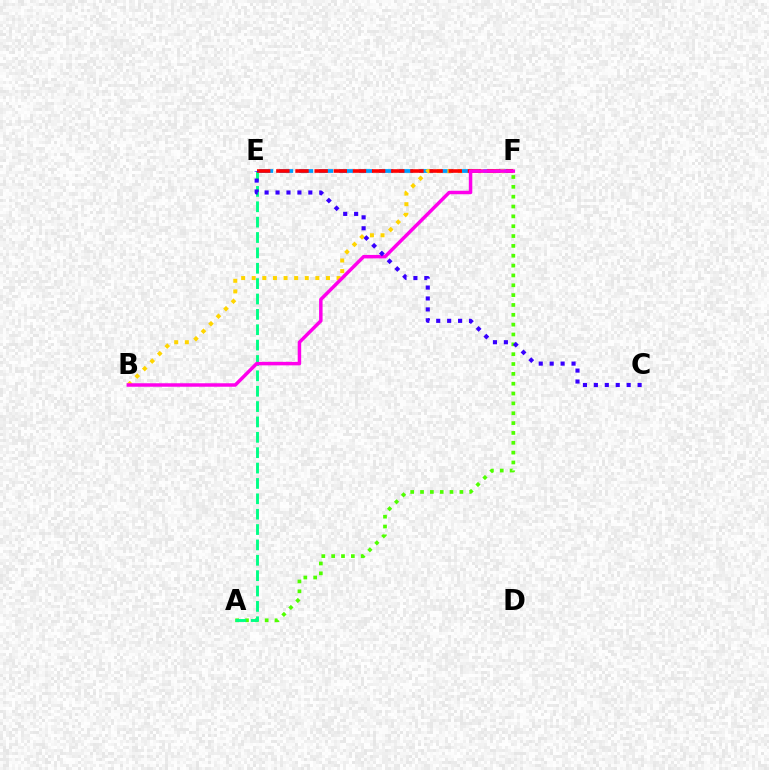{('E', 'F'): [{'color': '#009eff', 'line_style': 'dashed', 'thickness': 2.72}, {'color': '#ff0000', 'line_style': 'dashed', 'thickness': 2.6}], ('B', 'F'): [{'color': '#ffd500', 'line_style': 'dotted', 'thickness': 2.88}, {'color': '#ff00ed', 'line_style': 'solid', 'thickness': 2.5}], ('A', 'F'): [{'color': '#4fff00', 'line_style': 'dotted', 'thickness': 2.67}], ('A', 'E'): [{'color': '#00ff86', 'line_style': 'dashed', 'thickness': 2.09}], ('C', 'E'): [{'color': '#3700ff', 'line_style': 'dotted', 'thickness': 2.97}]}